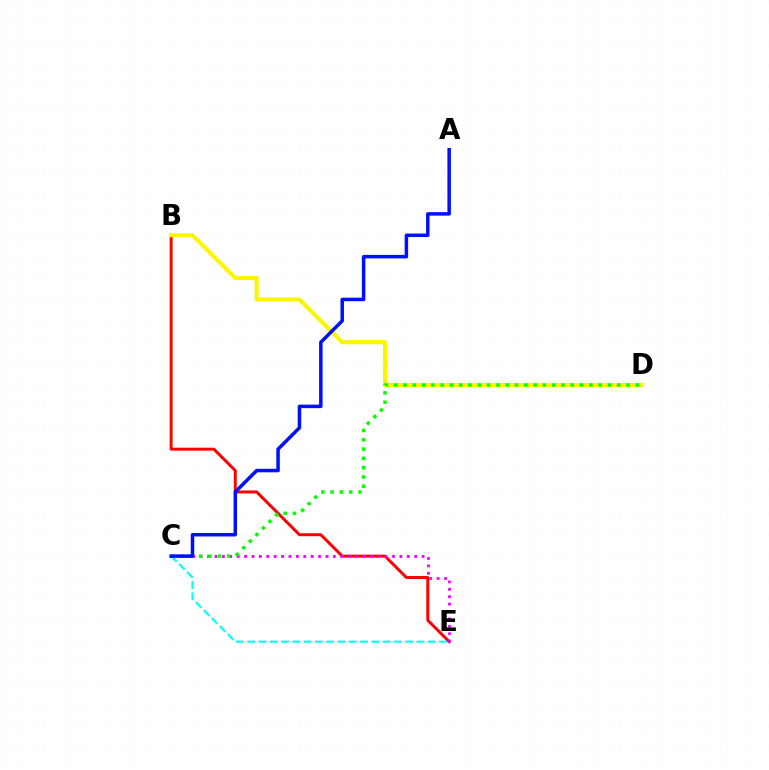{('B', 'E'): [{'color': '#ff0000', 'line_style': 'solid', 'thickness': 2.14}], ('C', 'E'): [{'color': '#ee00ff', 'line_style': 'dotted', 'thickness': 2.01}, {'color': '#00fff6', 'line_style': 'dashed', 'thickness': 1.53}], ('B', 'D'): [{'color': '#fcf500', 'line_style': 'solid', 'thickness': 2.97}], ('C', 'D'): [{'color': '#08ff00', 'line_style': 'dotted', 'thickness': 2.52}], ('A', 'C'): [{'color': '#0010ff', 'line_style': 'solid', 'thickness': 2.52}]}